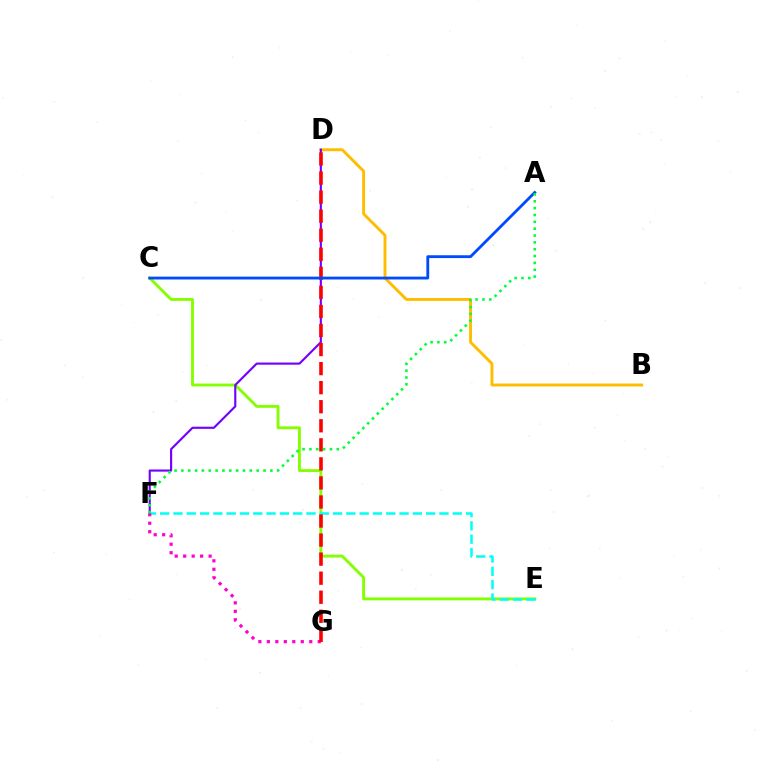{('C', 'E'): [{'color': '#84ff00', 'line_style': 'solid', 'thickness': 2.08}], ('B', 'D'): [{'color': '#ffbd00', 'line_style': 'solid', 'thickness': 2.1}], ('D', 'F'): [{'color': '#7200ff', 'line_style': 'solid', 'thickness': 1.54}], ('E', 'F'): [{'color': '#00fff6', 'line_style': 'dashed', 'thickness': 1.81}], ('F', 'G'): [{'color': '#ff00cf', 'line_style': 'dotted', 'thickness': 2.3}], ('D', 'G'): [{'color': '#ff0000', 'line_style': 'dashed', 'thickness': 2.59}], ('A', 'C'): [{'color': '#004bff', 'line_style': 'solid', 'thickness': 2.04}], ('A', 'F'): [{'color': '#00ff39', 'line_style': 'dotted', 'thickness': 1.86}]}